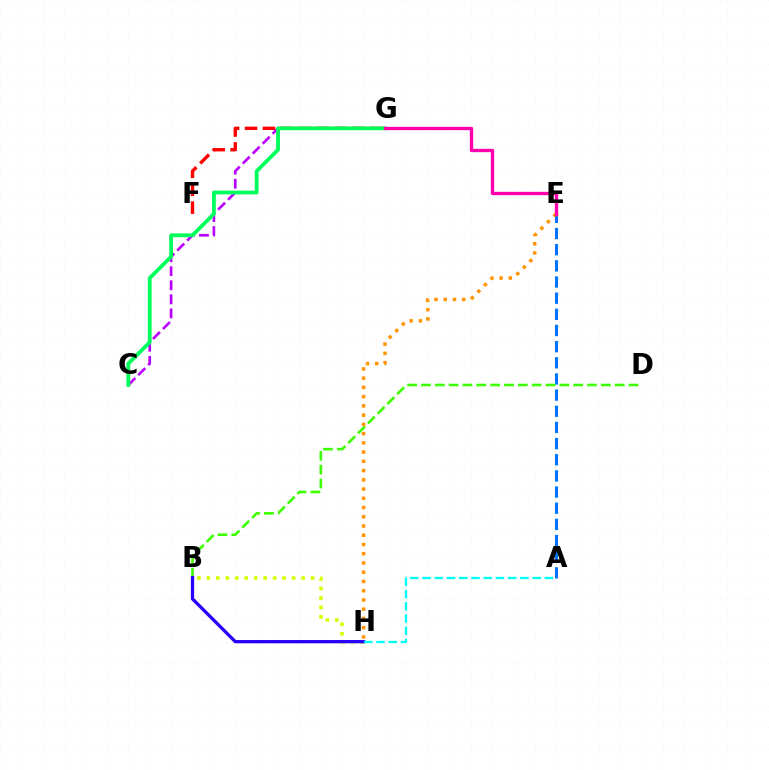{('A', 'E'): [{'color': '#0074ff', 'line_style': 'dashed', 'thickness': 2.2}], ('B', 'D'): [{'color': '#3dff00', 'line_style': 'dashed', 'thickness': 1.88}], ('B', 'H'): [{'color': '#d1ff00', 'line_style': 'dotted', 'thickness': 2.57}, {'color': '#2500ff', 'line_style': 'solid', 'thickness': 2.35}], ('C', 'G'): [{'color': '#b900ff', 'line_style': 'dashed', 'thickness': 1.91}, {'color': '#00ff5c', 'line_style': 'solid', 'thickness': 2.74}], ('E', 'H'): [{'color': '#ff9400', 'line_style': 'dotted', 'thickness': 2.51}], ('F', 'G'): [{'color': '#ff0000', 'line_style': 'dashed', 'thickness': 2.43}], ('E', 'G'): [{'color': '#ff00ac', 'line_style': 'solid', 'thickness': 2.4}], ('A', 'H'): [{'color': '#00fff6', 'line_style': 'dashed', 'thickness': 1.66}]}